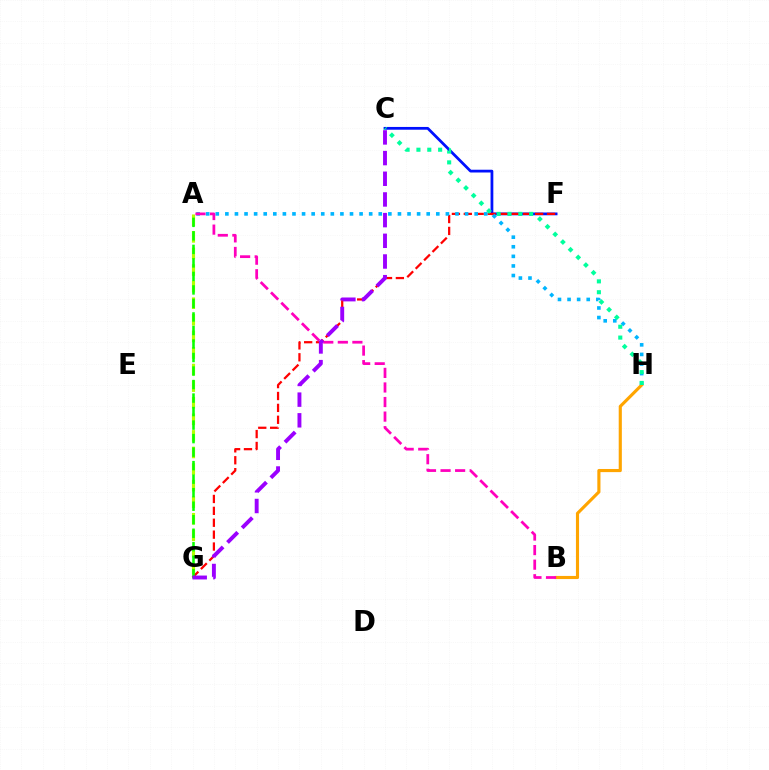{('C', 'F'): [{'color': '#0010ff', 'line_style': 'solid', 'thickness': 1.99}], ('B', 'H'): [{'color': '#ffa500', 'line_style': 'solid', 'thickness': 2.26}], ('A', 'G'): [{'color': '#b3ff00', 'line_style': 'dashed', 'thickness': 2.25}, {'color': '#08ff00', 'line_style': 'dashed', 'thickness': 1.84}], ('F', 'G'): [{'color': '#ff0000', 'line_style': 'dashed', 'thickness': 1.62}], ('A', 'H'): [{'color': '#00b5ff', 'line_style': 'dotted', 'thickness': 2.61}], ('C', 'H'): [{'color': '#00ff9d', 'line_style': 'dotted', 'thickness': 2.95}], ('A', 'B'): [{'color': '#ff00bd', 'line_style': 'dashed', 'thickness': 1.98}], ('C', 'G'): [{'color': '#9b00ff', 'line_style': 'dashed', 'thickness': 2.81}]}